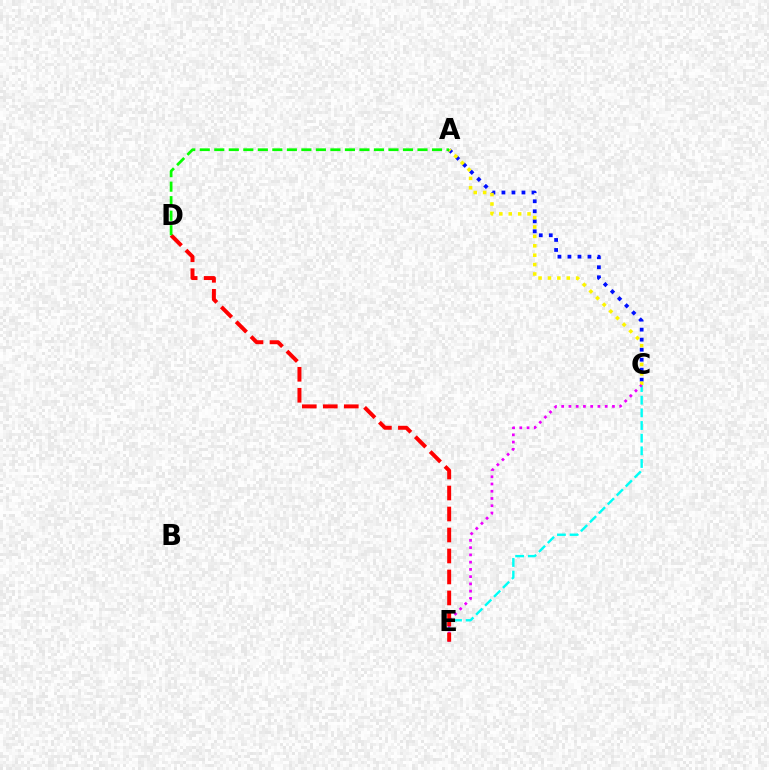{('A', 'C'): [{'color': '#0010ff', 'line_style': 'dotted', 'thickness': 2.72}, {'color': '#fcf500', 'line_style': 'dotted', 'thickness': 2.55}], ('C', 'E'): [{'color': '#00fff6', 'line_style': 'dashed', 'thickness': 1.72}, {'color': '#ee00ff', 'line_style': 'dotted', 'thickness': 1.97}], ('D', 'E'): [{'color': '#ff0000', 'line_style': 'dashed', 'thickness': 2.85}], ('A', 'D'): [{'color': '#08ff00', 'line_style': 'dashed', 'thickness': 1.97}]}